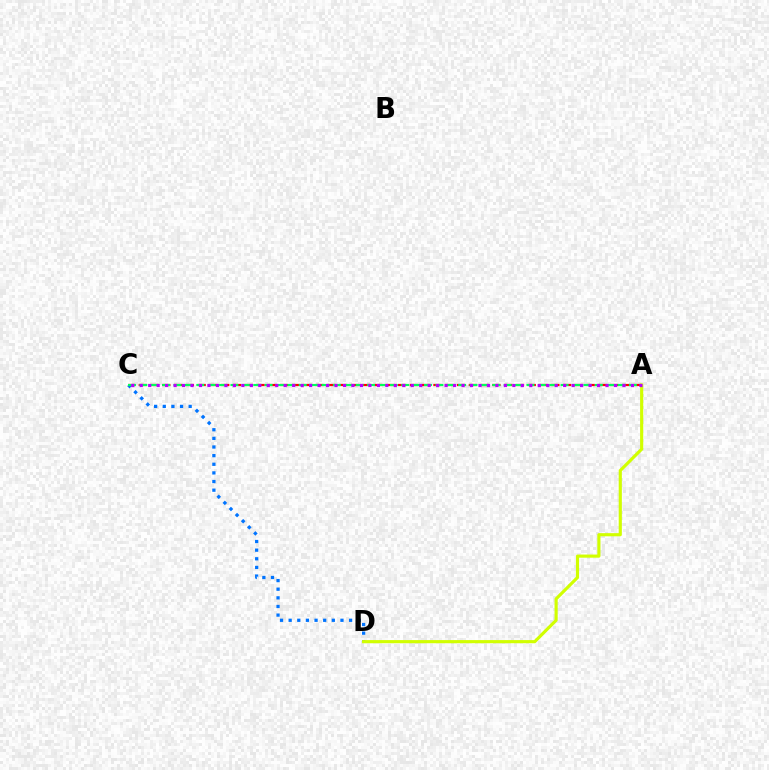{('C', 'D'): [{'color': '#0074ff', 'line_style': 'dotted', 'thickness': 2.35}], ('A', 'C'): [{'color': '#ff0000', 'line_style': 'dashed', 'thickness': 1.6}, {'color': '#00ff5c', 'line_style': 'dashed', 'thickness': 1.55}, {'color': '#b900ff', 'line_style': 'dotted', 'thickness': 2.3}], ('A', 'D'): [{'color': '#d1ff00', 'line_style': 'solid', 'thickness': 2.26}]}